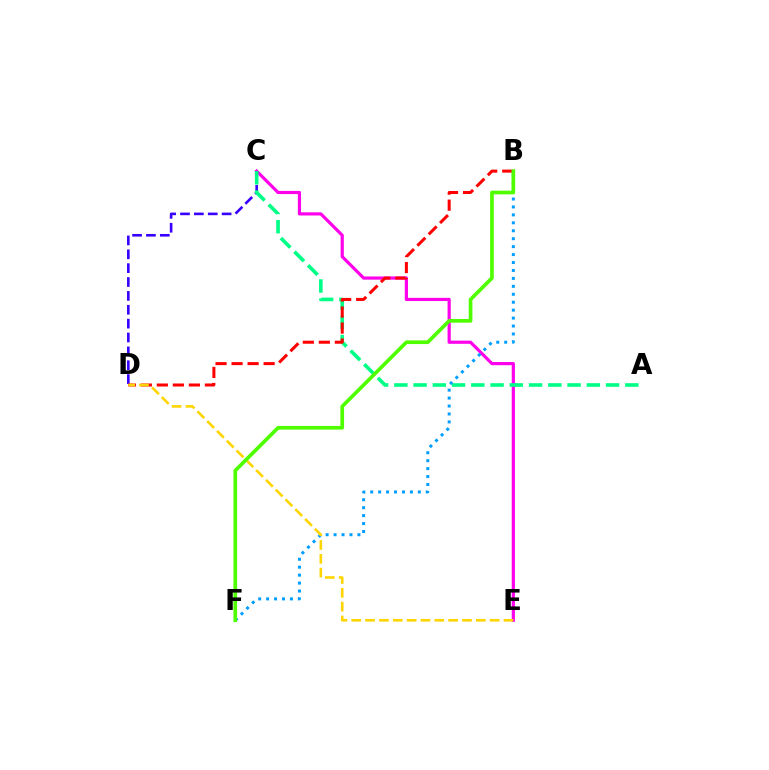{('C', 'D'): [{'color': '#3700ff', 'line_style': 'dashed', 'thickness': 1.88}], ('C', 'E'): [{'color': '#ff00ed', 'line_style': 'solid', 'thickness': 2.29}], ('A', 'C'): [{'color': '#00ff86', 'line_style': 'dashed', 'thickness': 2.61}], ('B', 'F'): [{'color': '#009eff', 'line_style': 'dotted', 'thickness': 2.16}, {'color': '#4fff00', 'line_style': 'solid', 'thickness': 2.65}], ('B', 'D'): [{'color': '#ff0000', 'line_style': 'dashed', 'thickness': 2.18}], ('D', 'E'): [{'color': '#ffd500', 'line_style': 'dashed', 'thickness': 1.88}]}